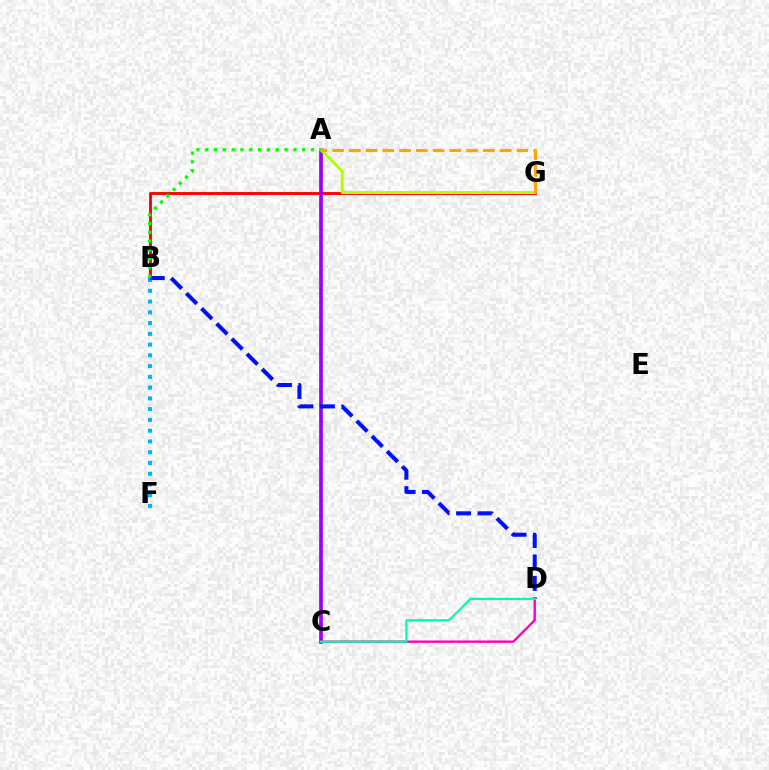{('B', 'G'): [{'color': '#ff0000', 'line_style': 'solid', 'thickness': 2.08}], ('A', 'C'): [{'color': '#9b00ff', 'line_style': 'solid', 'thickness': 2.67}], ('B', 'F'): [{'color': '#00b5ff', 'line_style': 'dotted', 'thickness': 2.92}], ('B', 'D'): [{'color': '#0010ff', 'line_style': 'dashed', 'thickness': 2.91}], ('A', 'G'): [{'color': '#b3ff00', 'line_style': 'solid', 'thickness': 2.15}, {'color': '#ffa500', 'line_style': 'dashed', 'thickness': 2.28}], ('A', 'B'): [{'color': '#08ff00', 'line_style': 'dotted', 'thickness': 2.39}], ('C', 'D'): [{'color': '#ff00bd', 'line_style': 'solid', 'thickness': 1.71}, {'color': '#00ff9d', 'line_style': 'solid', 'thickness': 1.59}]}